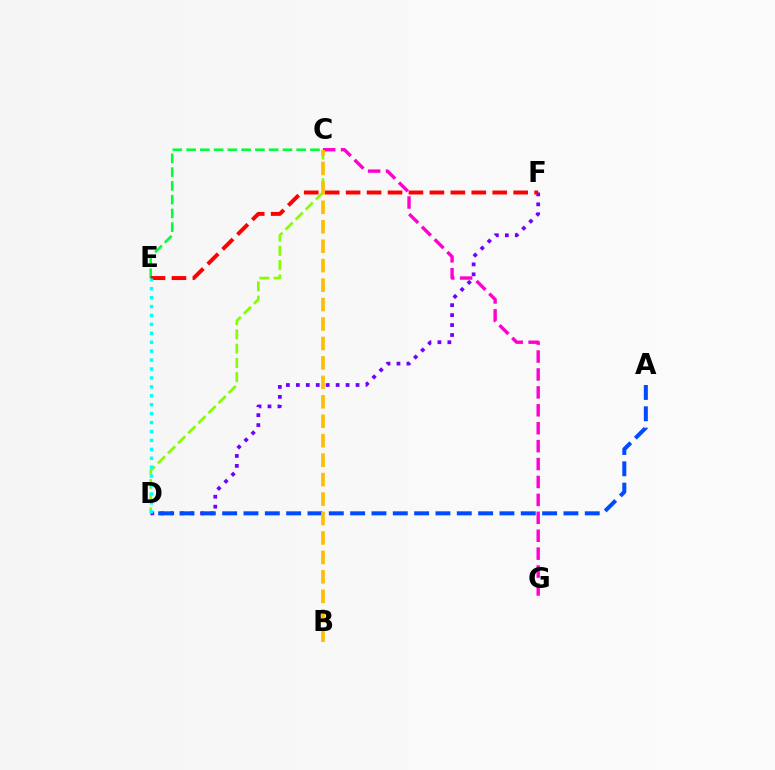{('D', 'F'): [{'color': '#7200ff', 'line_style': 'dotted', 'thickness': 2.7}], ('C', 'E'): [{'color': '#00ff39', 'line_style': 'dashed', 'thickness': 1.87}], ('C', 'D'): [{'color': '#84ff00', 'line_style': 'dashed', 'thickness': 1.94}], ('A', 'D'): [{'color': '#004bff', 'line_style': 'dashed', 'thickness': 2.9}], ('E', 'F'): [{'color': '#ff0000', 'line_style': 'dashed', 'thickness': 2.85}], ('D', 'E'): [{'color': '#00fff6', 'line_style': 'dotted', 'thickness': 2.42}], ('C', 'G'): [{'color': '#ff00cf', 'line_style': 'dashed', 'thickness': 2.43}], ('B', 'C'): [{'color': '#ffbd00', 'line_style': 'dashed', 'thickness': 2.64}]}